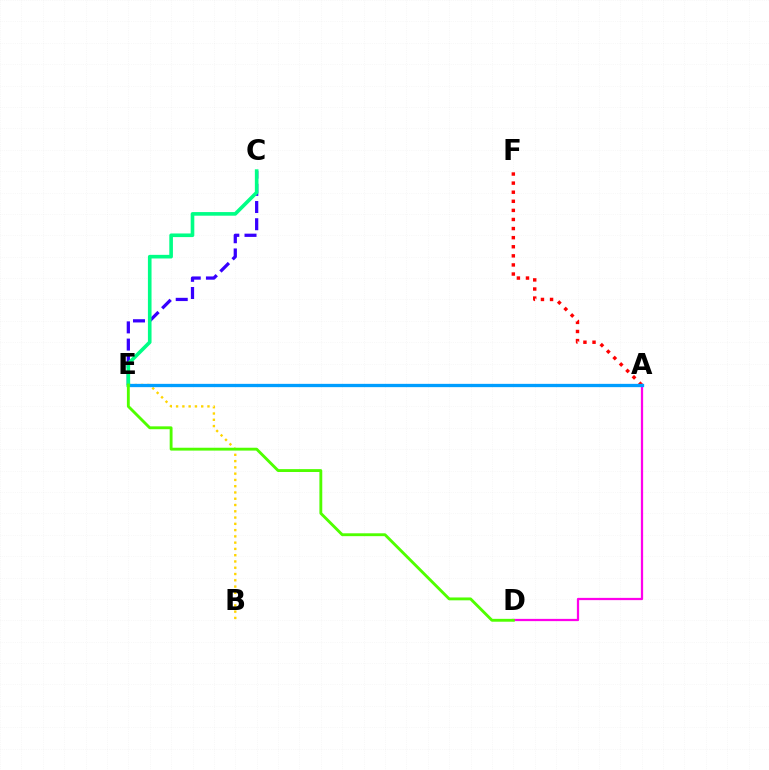{('C', 'E'): [{'color': '#3700ff', 'line_style': 'dashed', 'thickness': 2.34}, {'color': '#00ff86', 'line_style': 'solid', 'thickness': 2.61}], ('A', 'F'): [{'color': '#ff0000', 'line_style': 'dotted', 'thickness': 2.47}], ('A', 'D'): [{'color': '#ff00ed', 'line_style': 'solid', 'thickness': 1.62}], ('B', 'E'): [{'color': '#ffd500', 'line_style': 'dotted', 'thickness': 1.7}], ('A', 'E'): [{'color': '#009eff', 'line_style': 'solid', 'thickness': 2.37}], ('D', 'E'): [{'color': '#4fff00', 'line_style': 'solid', 'thickness': 2.06}]}